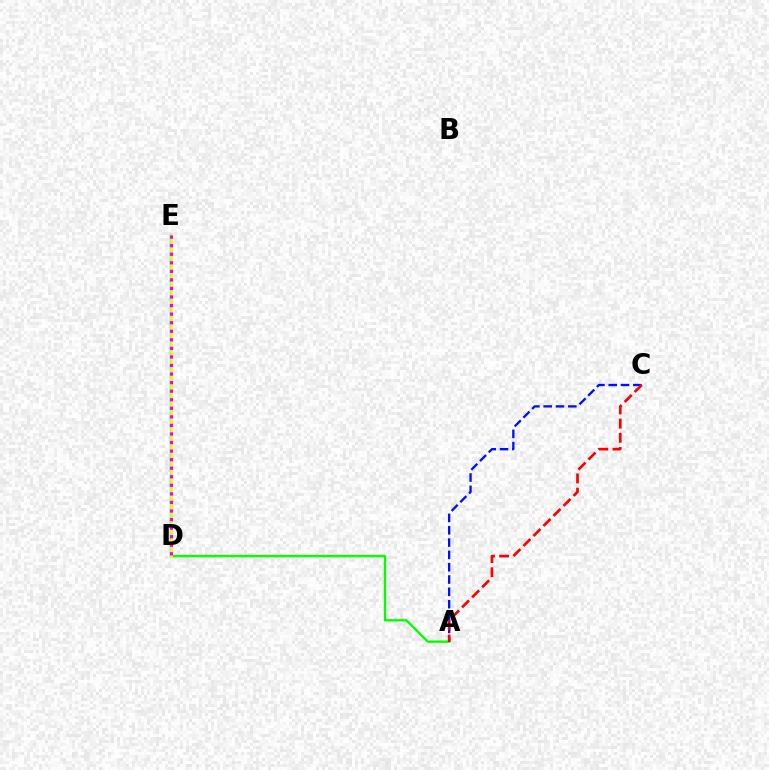{('A', 'D'): [{'color': '#08ff00', 'line_style': 'solid', 'thickness': 1.71}], ('A', 'C'): [{'color': '#0010ff', 'line_style': 'dashed', 'thickness': 1.67}, {'color': '#ff0000', 'line_style': 'dashed', 'thickness': 1.93}], ('D', 'E'): [{'color': '#00fff6', 'line_style': 'solid', 'thickness': 1.77}, {'color': '#fcf500', 'line_style': 'solid', 'thickness': 1.91}, {'color': '#ee00ff', 'line_style': 'dotted', 'thickness': 2.33}]}